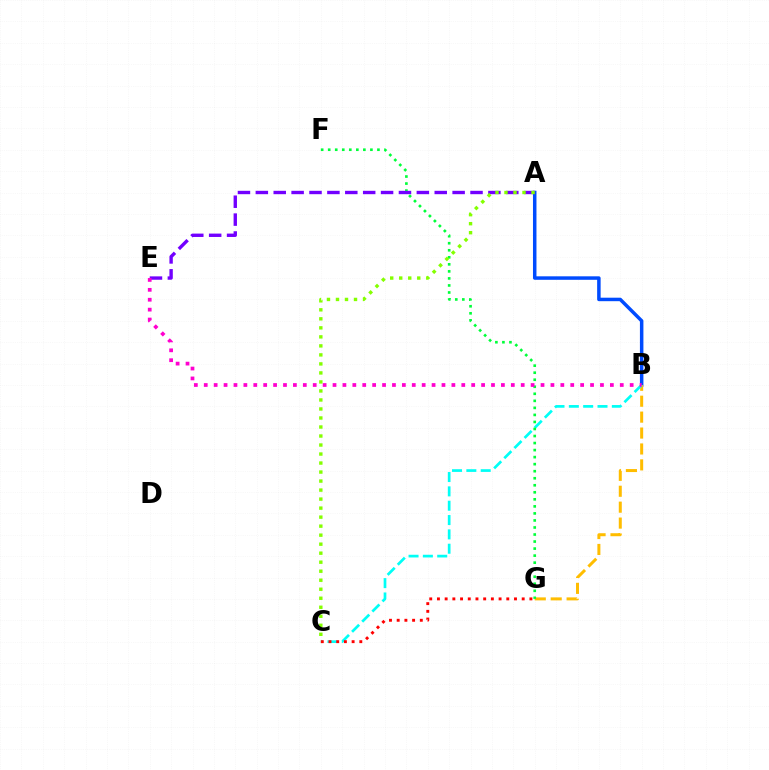{('A', 'B'): [{'color': '#004bff', 'line_style': 'solid', 'thickness': 2.51}], ('B', 'G'): [{'color': '#ffbd00', 'line_style': 'dashed', 'thickness': 2.16}], ('B', 'C'): [{'color': '#00fff6', 'line_style': 'dashed', 'thickness': 1.95}], ('F', 'G'): [{'color': '#00ff39', 'line_style': 'dotted', 'thickness': 1.91}], ('A', 'E'): [{'color': '#7200ff', 'line_style': 'dashed', 'thickness': 2.43}], ('B', 'E'): [{'color': '#ff00cf', 'line_style': 'dotted', 'thickness': 2.69}], ('C', 'G'): [{'color': '#ff0000', 'line_style': 'dotted', 'thickness': 2.09}], ('A', 'C'): [{'color': '#84ff00', 'line_style': 'dotted', 'thickness': 2.45}]}